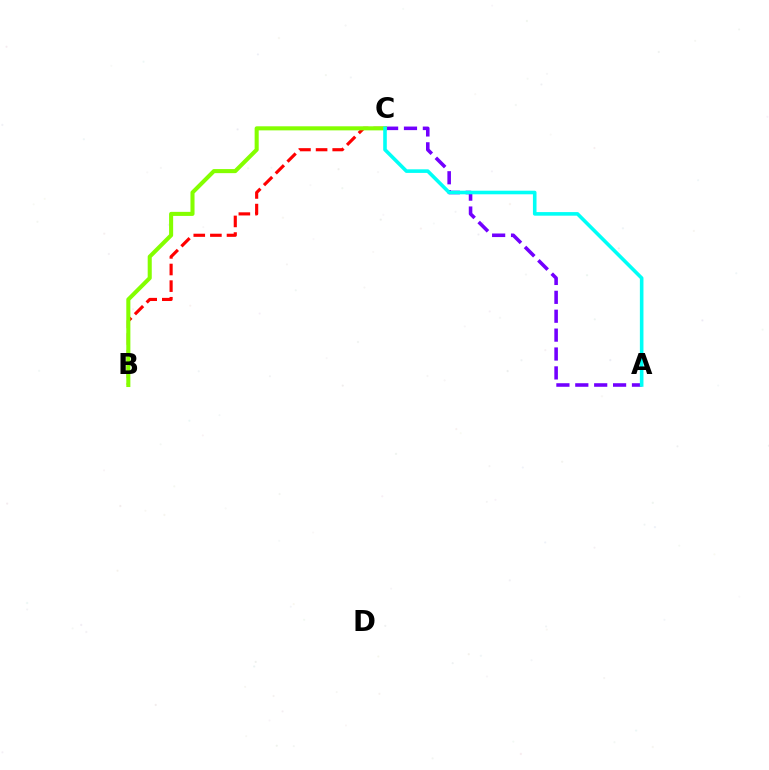{('A', 'C'): [{'color': '#7200ff', 'line_style': 'dashed', 'thickness': 2.57}, {'color': '#00fff6', 'line_style': 'solid', 'thickness': 2.59}], ('B', 'C'): [{'color': '#ff0000', 'line_style': 'dashed', 'thickness': 2.26}, {'color': '#84ff00', 'line_style': 'solid', 'thickness': 2.93}]}